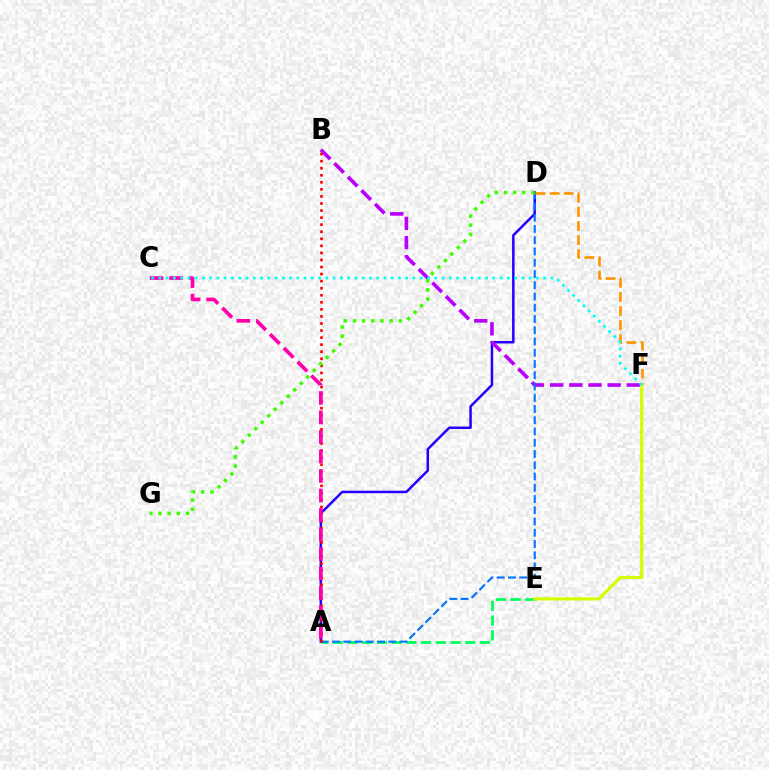{('A', 'E'): [{'color': '#00ff5c', 'line_style': 'dashed', 'thickness': 2.0}], ('A', 'D'): [{'color': '#2500ff', 'line_style': 'solid', 'thickness': 1.8}, {'color': '#0074ff', 'line_style': 'dashed', 'thickness': 1.53}], ('B', 'F'): [{'color': '#b900ff', 'line_style': 'dashed', 'thickness': 2.6}], ('D', 'F'): [{'color': '#ff9400', 'line_style': 'dashed', 'thickness': 1.92}], ('E', 'F'): [{'color': '#d1ff00', 'line_style': 'solid', 'thickness': 2.25}], ('A', 'B'): [{'color': '#ff0000', 'line_style': 'dotted', 'thickness': 1.92}], ('D', 'G'): [{'color': '#3dff00', 'line_style': 'dotted', 'thickness': 2.49}], ('A', 'C'): [{'color': '#ff00ac', 'line_style': 'dashed', 'thickness': 2.65}], ('C', 'F'): [{'color': '#00fff6', 'line_style': 'dotted', 'thickness': 1.97}]}